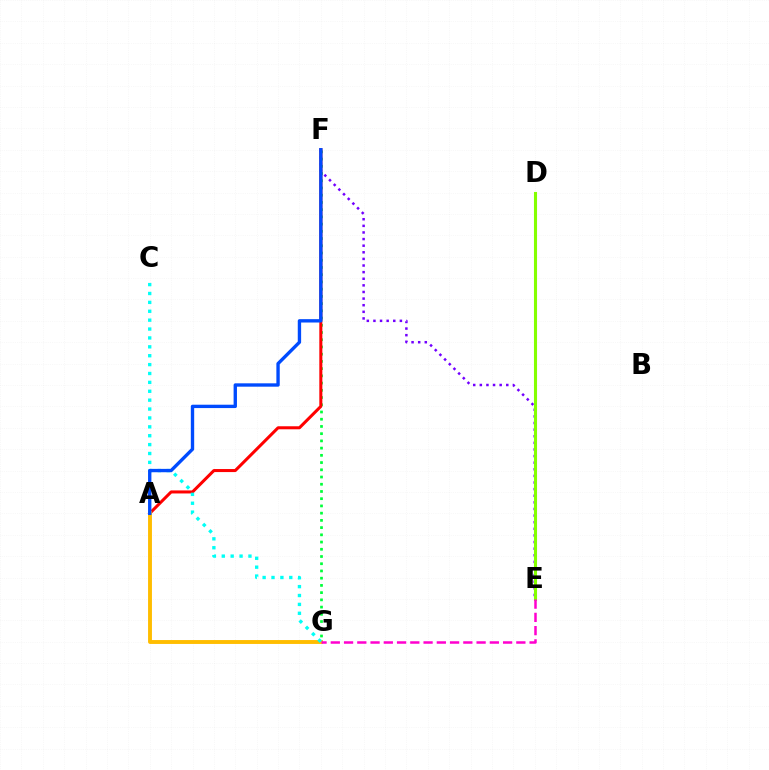{('F', 'G'): [{'color': '#00ff39', 'line_style': 'dotted', 'thickness': 1.96}], ('A', 'F'): [{'color': '#ff0000', 'line_style': 'solid', 'thickness': 2.18}, {'color': '#004bff', 'line_style': 'solid', 'thickness': 2.42}], ('E', 'F'): [{'color': '#7200ff', 'line_style': 'dotted', 'thickness': 1.8}], ('A', 'G'): [{'color': '#ffbd00', 'line_style': 'solid', 'thickness': 2.8}], ('C', 'G'): [{'color': '#00fff6', 'line_style': 'dotted', 'thickness': 2.42}], ('D', 'E'): [{'color': '#84ff00', 'line_style': 'solid', 'thickness': 2.22}], ('E', 'G'): [{'color': '#ff00cf', 'line_style': 'dashed', 'thickness': 1.8}]}